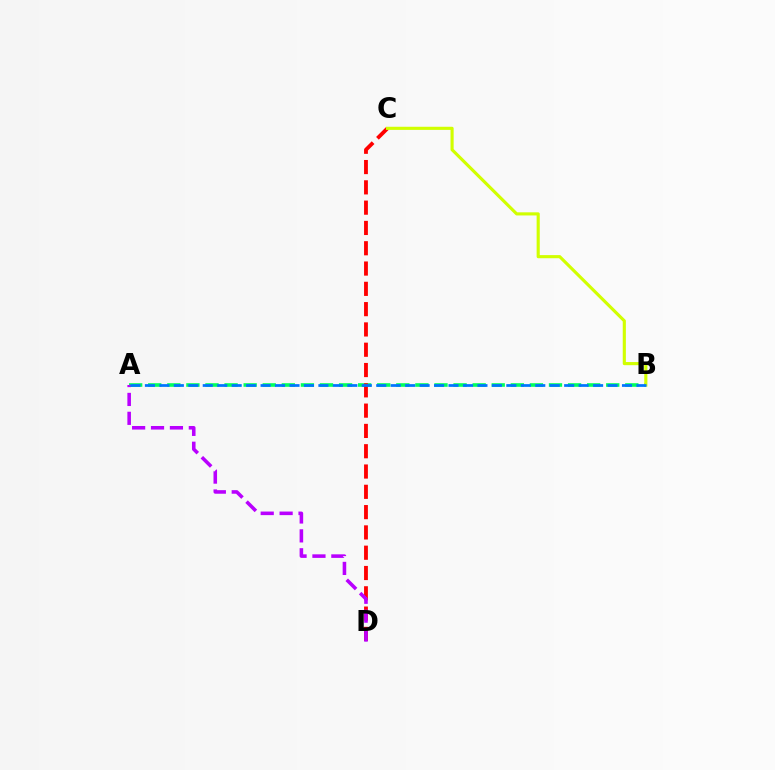{('A', 'B'): [{'color': '#00ff5c', 'line_style': 'dashed', 'thickness': 2.59}, {'color': '#0074ff', 'line_style': 'dashed', 'thickness': 1.96}], ('C', 'D'): [{'color': '#ff0000', 'line_style': 'dashed', 'thickness': 2.76}], ('A', 'D'): [{'color': '#b900ff', 'line_style': 'dashed', 'thickness': 2.57}], ('B', 'C'): [{'color': '#d1ff00', 'line_style': 'solid', 'thickness': 2.25}]}